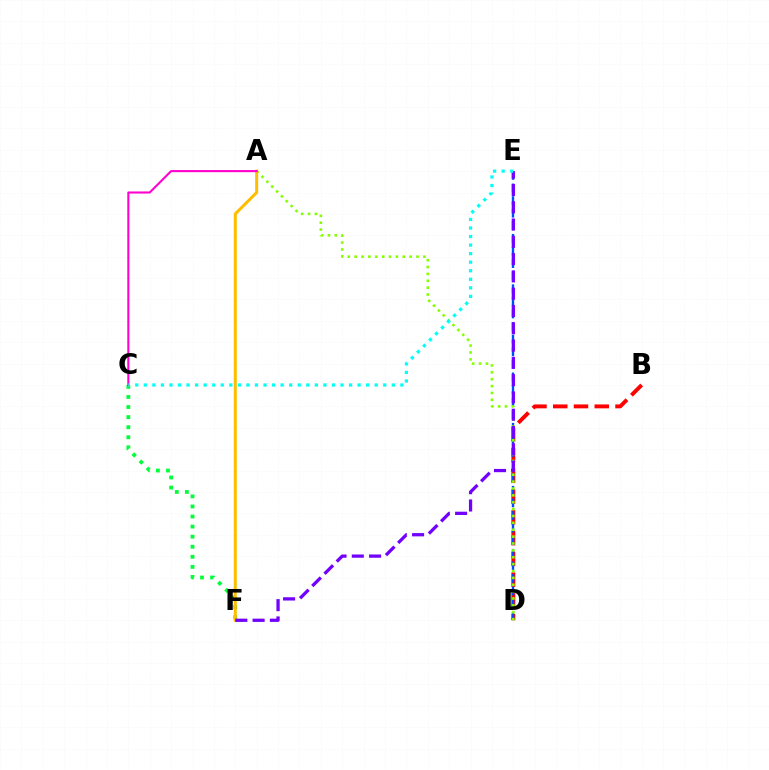{('B', 'D'): [{'color': '#ff0000', 'line_style': 'dashed', 'thickness': 2.82}], ('C', 'F'): [{'color': '#00ff39', 'line_style': 'dotted', 'thickness': 2.74}], ('D', 'E'): [{'color': '#004bff', 'line_style': 'dashed', 'thickness': 1.71}], ('A', 'D'): [{'color': '#84ff00', 'line_style': 'dotted', 'thickness': 1.87}], ('A', 'F'): [{'color': '#ffbd00', 'line_style': 'solid', 'thickness': 2.17}], ('E', 'F'): [{'color': '#7200ff', 'line_style': 'dashed', 'thickness': 2.35}], ('A', 'C'): [{'color': '#ff00cf', 'line_style': 'solid', 'thickness': 1.5}], ('C', 'E'): [{'color': '#00fff6', 'line_style': 'dotted', 'thickness': 2.32}]}